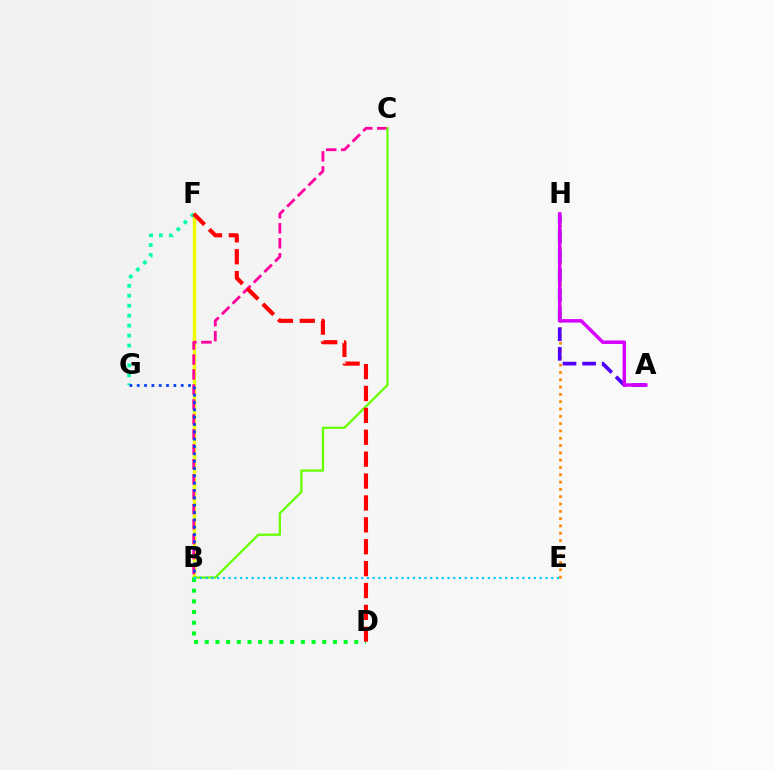{('B', 'F'): [{'color': '#eeff00', 'line_style': 'solid', 'thickness': 2.45}], ('B', 'C'): [{'color': '#ff00a0', 'line_style': 'dashed', 'thickness': 2.03}, {'color': '#66ff00', 'line_style': 'solid', 'thickness': 1.63}], ('F', 'G'): [{'color': '#00ffaf', 'line_style': 'dotted', 'thickness': 2.7}], ('B', 'G'): [{'color': '#003fff', 'line_style': 'dotted', 'thickness': 1.99}], ('E', 'H'): [{'color': '#ff8800', 'line_style': 'dotted', 'thickness': 1.99}], ('A', 'H'): [{'color': '#4f00ff', 'line_style': 'dashed', 'thickness': 2.66}, {'color': '#d600ff', 'line_style': 'solid', 'thickness': 2.51}], ('B', 'D'): [{'color': '#00ff27', 'line_style': 'dotted', 'thickness': 2.9}], ('B', 'E'): [{'color': '#00c7ff', 'line_style': 'dotted', 'thickness': 1.57}], ('D', 'F'): [{'color': '#ff0000', 'line_style': 'dashed', 'thickness': 2.97}]}